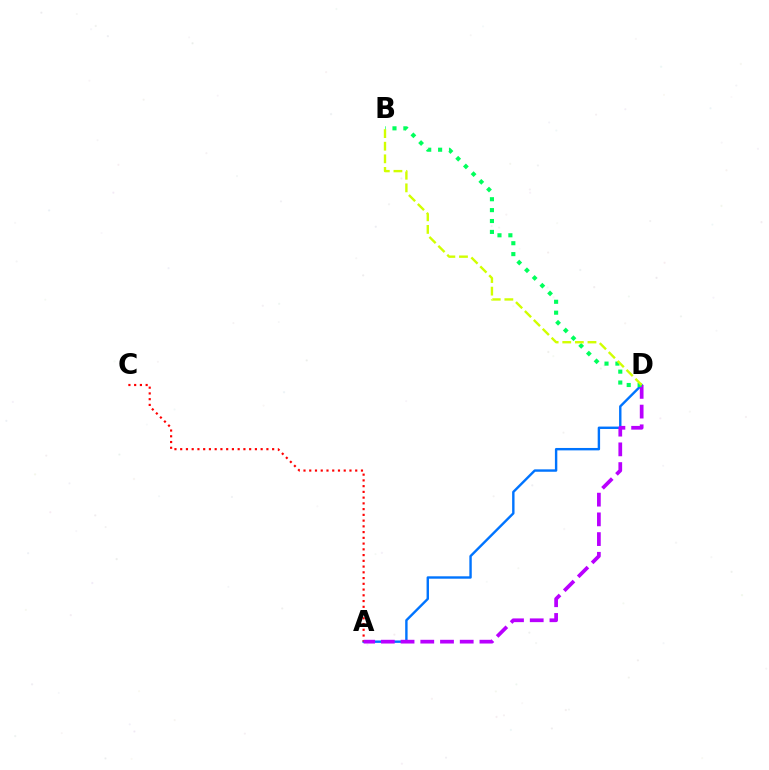{('A', 'D'): [{'color': '#0074ff', 'line_style': 'solid', 'thickness': 1.73}, {'color': '#b900ff', 'line_style': 'dashed', 'thickness': 2.68}], ('A', 'C'): [{'color': '#ff0000', 'line_style': 'dotted', 'thickness': 1.56}], ('B', 'D'): [{'color': '#00ff5c', 'line_style': 'dotted', 'thickness': 2.96}, {'color': '#d1ff00', 'line_style': 'dashed', 'thickness': 1.71}]}